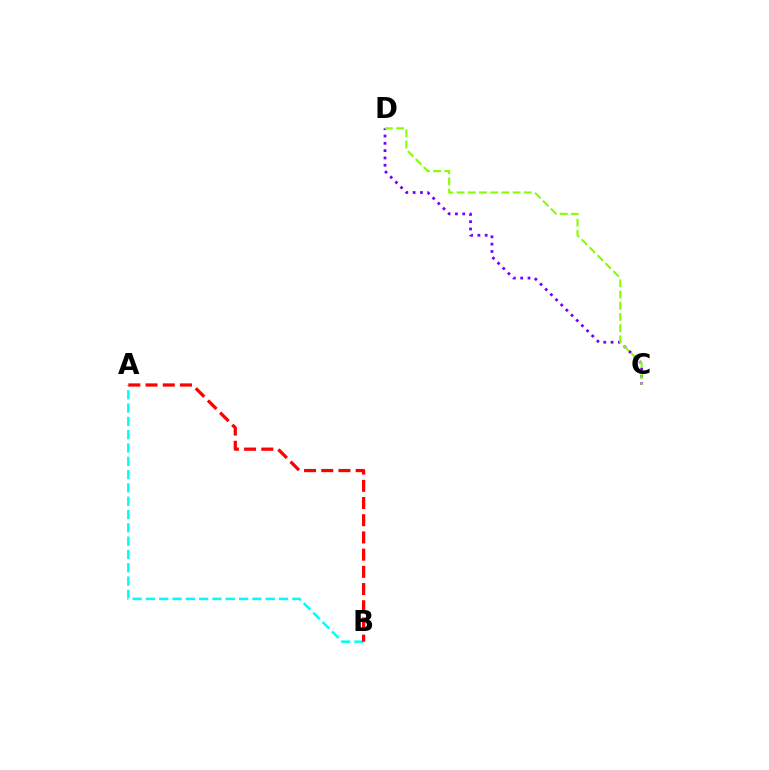{('C', 'D'): [{'color': '#7200ff', 'line_style': 'dotted', 'thickness': 1.99}, {'color': '#84ff00', 'line_style': 'dashed', 'thickness': 1.52}], ('A', 'B'): [{'color': '#00fff6', 'line_style': 'dashed', 'thickness': 1.81}, {'color': '#ff0000', 'line_style': 'dashed', 'thickness': 2.34}]}